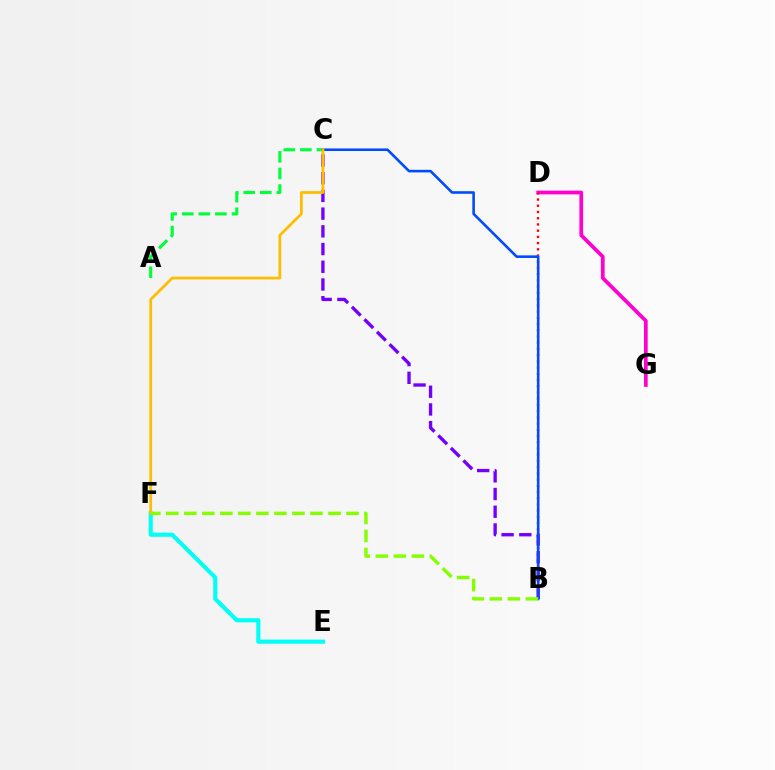{('B', 'C'): [{'color': '#7200ff', 'line_style': 'dashed', 'thickness': 2.41}, {'color': '#004bff', 'line_style': 'solid', 'thickness': 1.87}], ('D', 'G'): [{'color': '#ff00cf', 'line_style': 'solid', 'thickness': 2.68}], ('B', 'D'): [{'color': '#ff0000', 'line_style': 'dotted', 'thickness': 1.69}], ('A', 'C'): [{'color': '#00ff39', 'line_style': 'dashed', 'thickness': 2.25}], ('E', 'F'): [{'color': '#00fff6', 'line_style': 'solid', 'thickness': 2.97}], ('C', 'F'): [{'color': '#ffbd00', 'line_style': 'solid', 'thickness': 1.99}], ('B', 'F'): [{'color': '#84ff00', 'line_style': 'dashed', 'thickness': 2.45}]}